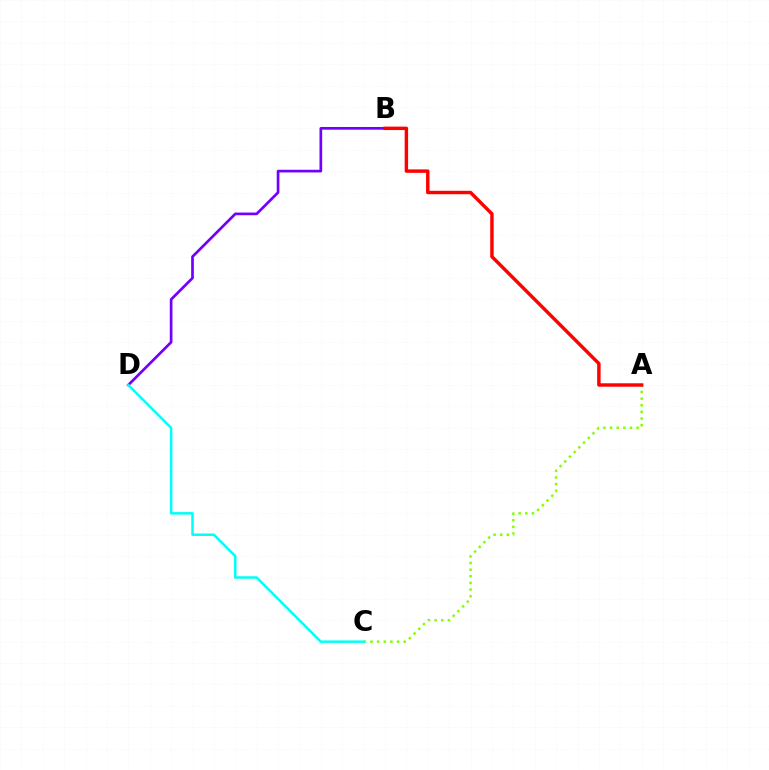{('B', 'D'): [{'color': '#7200ff', 'line_style': 'solid', 'thickness': 1.94}], ('A', 'C'): [{'color': '#84ff00', 'line_style': 'dotted', 'thickness': 1.8}], ('A', 'B'): [{'color': '#ff0000', 'line_style': 'solid', 'thickness': 2.47}], ('C', 'D'): [{'color': '#00fff6', 'line_style': 'solid', 'thickness': 1.79}]}